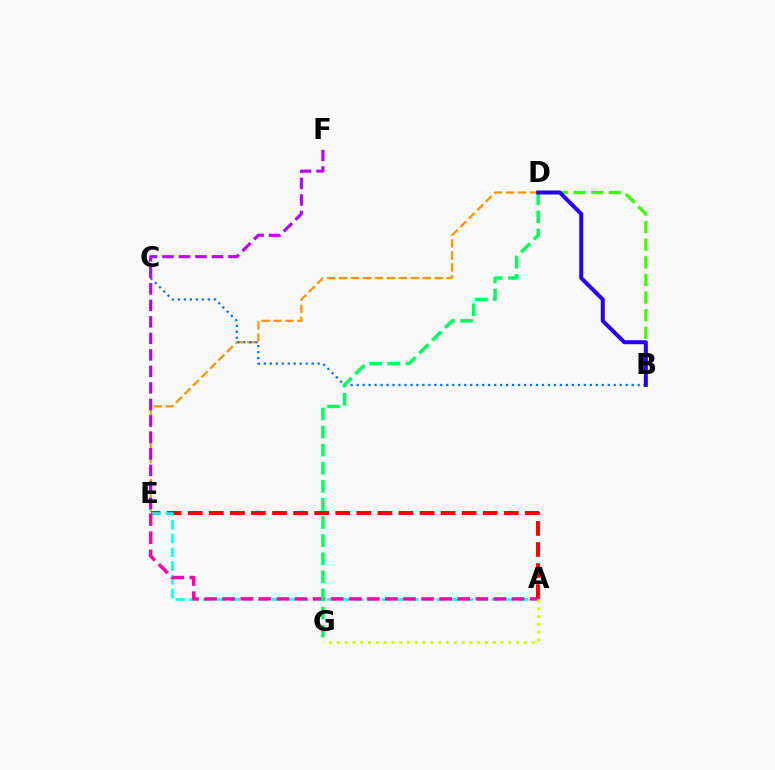{('D', 'E'): [{'color': '#ff9400', 'line_style': 'dashed', 'thickness': 1.63}], ('A', 'E'): [{'color': '#ff0000', 'line_style': 'dashed', 'thickness': 2.86}, {'color': '#00fff6', 'line_style': 'dashed', 'thickness': 1.87}, {'color': '#ff00ac', 'line_style': 'dashed', 'thickness': 2.46}], ('B', 'C'): [{'color': '#0074ff', 'line_style': 'dotted', 'thickness': 1.62}], ('E', 'F'): [{'color': '#b900ff', 'line_style': 'dashed', 'thickness': 2.24}], ('A', 'G'): [{'color': '#d1ff00', 'line_style': 'dotted', 'thickness': 2.12}], ('D', 'G'): [{'color': '#00ff5c', 'line_style': 'dashed', 'thickness': 2.46}], ('B', 'D'): [{'color': '#3dff00', 'line_style': 'dashed', 'thickness': 2.4}, {'color': '#2500ff', 'line_style': 'solid', 'thickness': 2.87}]}